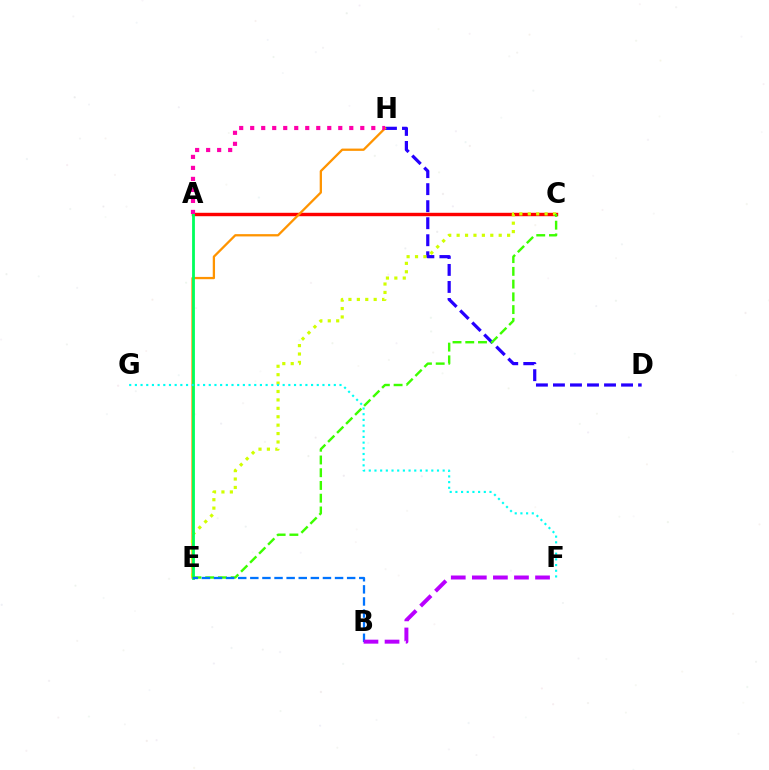{('D', 'H'): [{'color': '#2500ff', 'line_style': 'dashed', 'thickness': 2.31}], ('A', 'C'): [{'color': '#ff0000', 'line_style': 'solid', 'thickness': 2.46}], ('E', 'H'): [{'color': '#ff9400', 'line_style': 'solid', 'thickness': 1.65}], ('C', 'E'): [{'color': '#d1ff00', 'line_style': 'dotted', 'thickness': 2.29}, {'color': '#3dff00', 'line_style': 'dashed', 'thickness': 1.73}], ('A', 'E'): [{'color': '#00ff5c', 'line_style': 'solid', 'thickness': 2.02}], ('B', 'E'): [{'color': '#0074ff', 'line_style': 'dashed', 'thickness': 1.64}], ('B', 'F'): [{'color': '#b900ff', 'line_style': 'dashed', 'thickness': 2.86}], ('F', 'G'): [{'color': '#00fff6', 'line_style': 'dotted', 'thickness': 1.54}], ('A', 'H'): [{'color': '#ff00ac', 'line_style': 'dotted', 'thickness': 2.99}]}